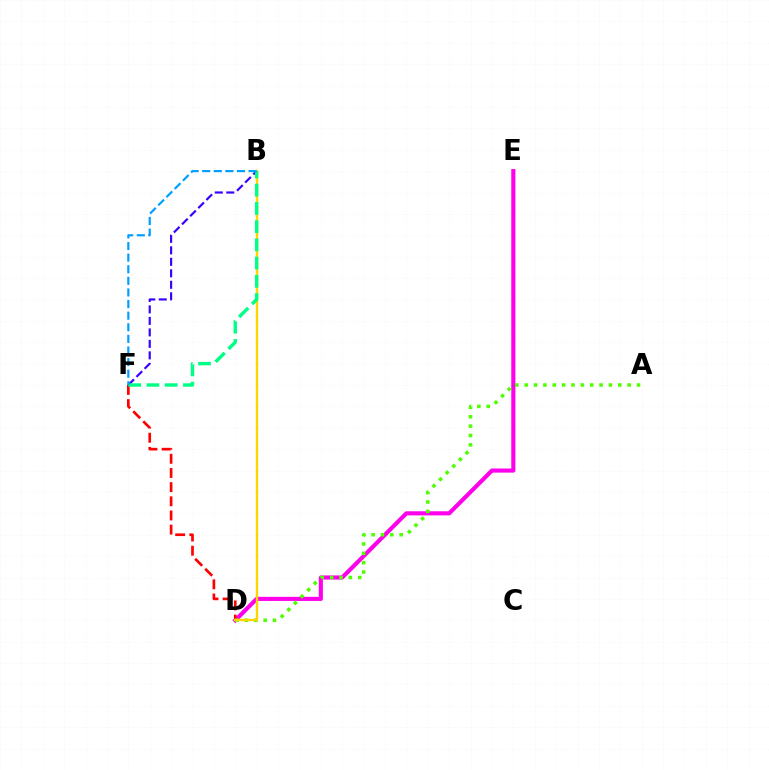{('D', 'E'): [{'color': '#ff00ed', 'line_style': 'solid', 'thickness': 2.97}], ('D', 'F'): [{'color': '#ff0000', 'line_style': 'dashed', 'thickness': 1.92}], ('A', 'D'): [{'color': '#4fff00', 'line_style': 'dotted', 'thickness': 2.54}], ('B', 'F'): [{'color': '#3700ff', 'line_style': 'dashed', 'thickness': 1.56}, {'color': '#00ff86', 'line_style': 'dashed', 'thickness': 2.48}, {'color': '#009eff', 'line_style': 'dashed', 'thickness': 1.58}], ('B', 'D'): [{'color': '#ffd500', 'line_style': 'solid', 'thickness': 1.73}]}